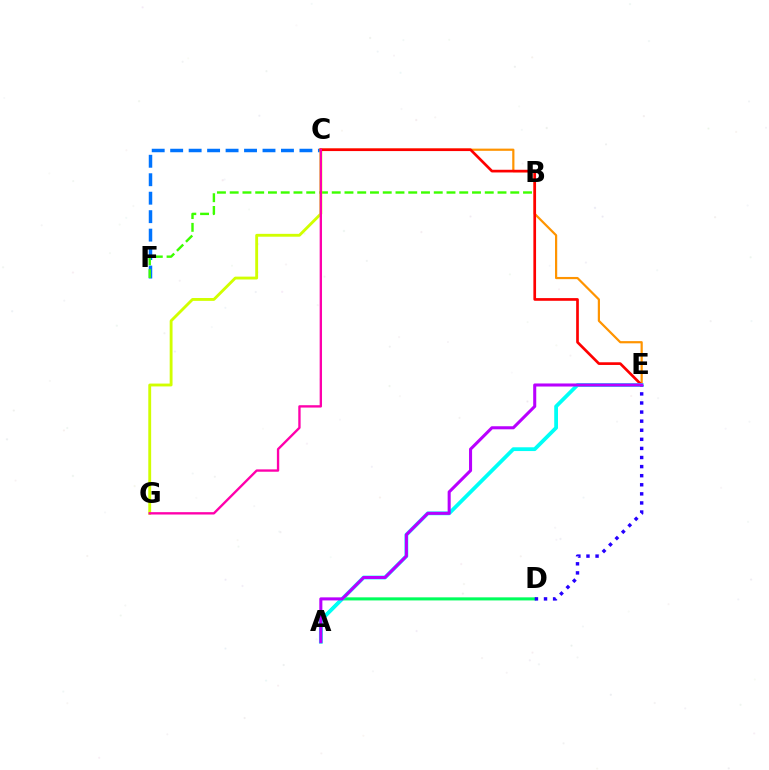{('C', 'F'): [{'color': '#0074ff', 'line_style': 'dashed', 'thickness': 2.51}], ('C', 'E'): [{'color': '#ff9400', 'line_style': 'solid', 'thickness': 1.59}, {'color': '#ff0000', 'line_style': 'solid', 'thickness': 1.93}], ('B', 'F'): [{'color': '#3dff00', 'line_style': 'dashed', 'thickness': 1.73}], ('C', 'G'): [{'color': '#d1ff00', 'line_style': 'solid', 'thickness': 2.06}, {'color': '#ff00ac', 'line_style': 'solid', 'thickness': 1.69}], ('A', 'D'): [{'color': '#00ff5c', 'line_style': 'solid', 'thickness': 2.22}], ('A', 'E'): [{'color': '#00fff6', 'line_style': 'solid', 'thickness': 2.72}, {'color': '#b900ff', 'line_style': 'solid', 'thickness': 2.2}], ('D', 'E'): [{'color': '#2500ff', 'line_style': 'dotted', 'thickness': 2.47}]}